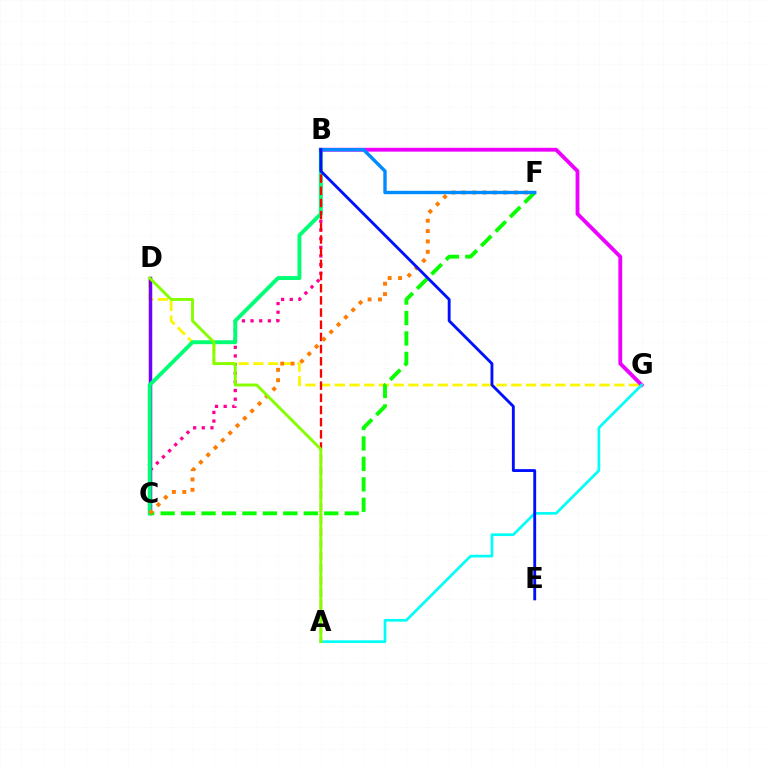{('D', 'G'): [{'color': '#fcf500', 'line_style': 'dashed', 'thickness': 2.0}], ('B', 'C'): [{'color': '#ff0094', 'line_style': 'dotted', 'thickness': 2.35}, {'color': '#00ff74', 'line_style': 'solid', 'thickness': 2.82}], ('C', 'D'): [{'color': '#7200ff', 'line_style': 'solid', 'thickness': 2.51}], ('B', 'G'): [{'color': '#ee00ff', 'line_style': 'solid', 'thickness': 2.76}], ('C', 'F'): [{'color': '#08ff00', 'line_style': 'dashed', 'thickness': 2.78}, {'color': '#ff7c00', 'line_style': 'dotted', 'thickness': 2.82}], ('A', 'B'): [{'color': '#ff0000', 'line_style': 'dashed', 'thickness': 1.65}], ('A', 'G'): [{'color': '#00fff6', 'line_style': 'solid', 'thickness': 1.94}], ('A', 'D'): [{'color': '#84ff00', 'line_style': 'solid', 'thickness': 2.1}], ('B', 'F'): [{'color': '#008cff', 'line_style': 'solid', 'thickness': 2.44}], ('B', 'E'): [{'color': '#0010ff', 'line_style': 'solid', 'thickness': 2.06}]}